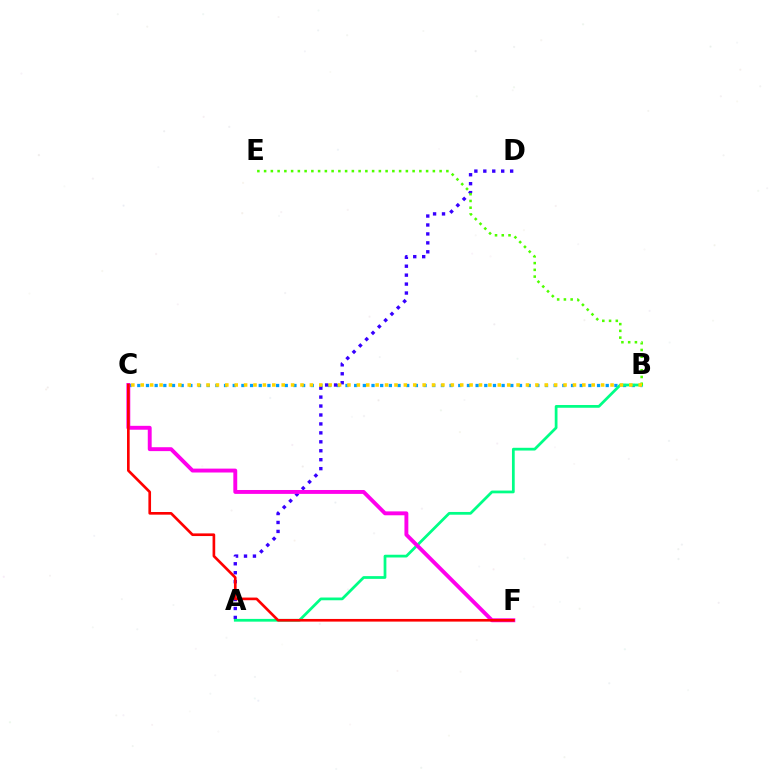{('B', 'C'): [{'color': '#009eff', 'line_style': 'dotted', 'thickness': 2.36}, {'color': '#ffd500', 'line_style': 'dotted', 'thickness': 2.55}], ('A', 'D'): [{'color': '#3700ff', 'line_style': 'dotted', 'thickness': 2.43}], ('A', 'B'): [{'color': '#00ff86', 'line_style': 'solid', 'thickness': 1.98}], ('C', 'F'): [{'color': '#ff00ed', 'line_style': 'solid', 'thickness': 2.8}, {'color': '#ff0000', 'line_style': 'solid', 'thickness': 1.91}], ('B', 'E'): [{'color': '#4fff00', 'line_style': 'dotted', 'thickness': 1.83}]}